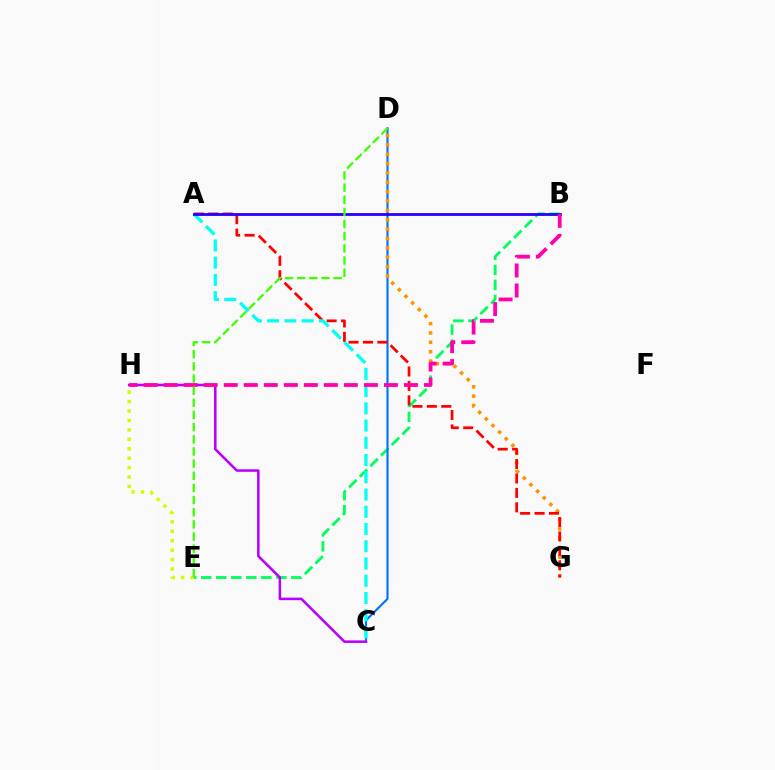{('B', 'E'): [{'color': '#00ff5c', 'line_style': 'dashed', 'thickness': 2.04}], ('C', 'D'): [{'color': '#0074ff', 'line_style': 'solid', 'thickness': 1.54}], ('D', 'G'): [{'color': '#ff9400', 'line_style': 'dotted', 'thickness': 2.54}], ('C', 'H'): [{'color': '#b900ff', 'line_style': 'solid', 'thickness': 1.83}], ('A', 'G'): [{'color': '#ff0000', 'line_style': 'dashed', 'thickness': 1.96}], ('A', 'C'): [{'color': '#00fff6', 'line_style': 'dashed', 'thickness': 2.34}], ('A', 'B'): [{'color': '#2500ff', 'line_style': 'solid', 'thickness': 2.01}], ('B', 'H'): [{'color': '#ff00ac', 'line_style': 'dashed', 'thickness': 2.72}], ('E', 'H'): [{'color': '#d1ff00', 'line_style': 'dotted', 'thickness': 2.56}], ('D', 'E'): [{'color': '#3dff00', 'line_style': 'dashed', 'thickness': 1.65}]}